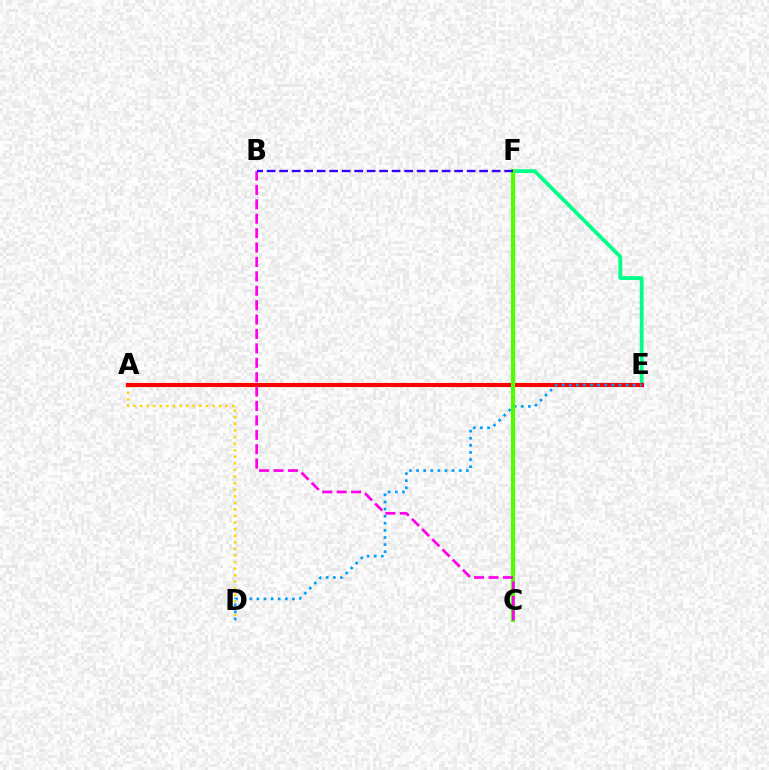{('A', 'D'): [{'color': '#ffd500', 'line_style': 'dotted', 'thickness': 1.79}], ('E', 'F'): [{'color': '#00ff86', 'line_style': 'solid', 'thickness': 2.7}], ('A', 'E'): [{'color': '#ff0000', 'line_style': 'solid', 'thickness': 2.96}], ('D', 'E'): [{'color': '#009eff', 'line_style': 'dotted', 'thickness': 1.93}], ('C', 'F'): [{'color': '#4fff00', 'line_style': 'solid', 'thickness': 3.0}], ('B', 'C'): [{'color': '#ff00ed', 'line_style': 'dashed', 'thickness': 1.96}], ('B', 'F'): [{'color': '#3700ff', 'line_style': 'dashed', 'thickness': 1.7}]}